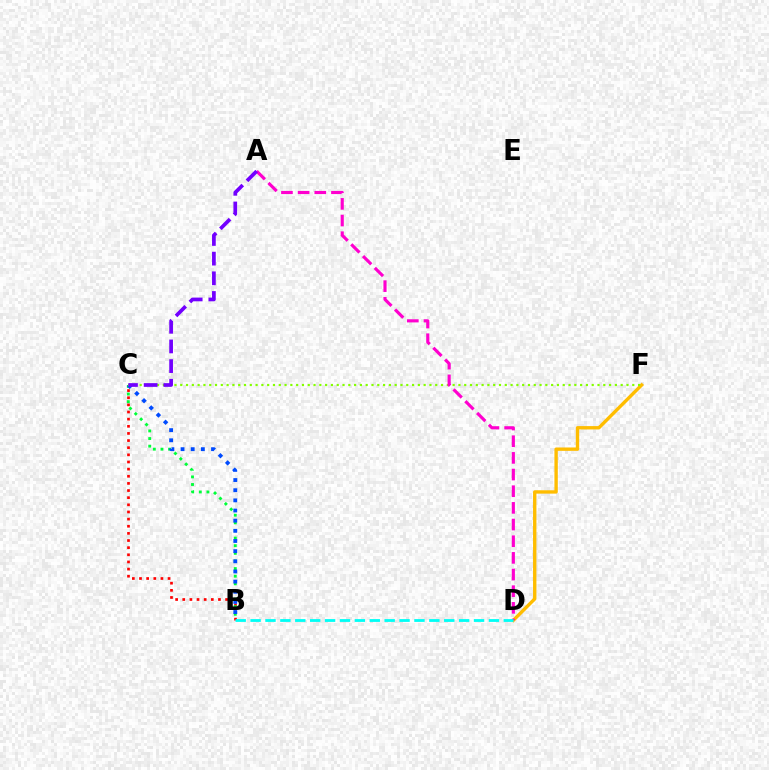{('B', 'C'): [{'color': '#ff0000', 'line_style': 'dotted', 'thickness': 1.94}, {'color': '#00ff39', 'line_style': 'dotted', 'thickness': 2.07}, {'color': '#004bff', 'line_style': 'dotted', 'thickness': 2.76}], ('D', 'F'): [{'color': '#ffbd00', 'line_style': 'solid', 'thickness': 2.43}], ('C', 'F'): [{'color': '#84ff00', 'line_style': 'dotted', 'thickness': 1.57}], ('A', 'D'): [{'color': '#ff00cf', 'line_style': 'dashed', 'thickness': 2.26}], ('B', 'D'): [{'color': '#00fff6', 'line_style': 'dashed', 'thickness': 2.02}], ('A', 'C'): [{'color': '#7200ff', 'line_style': 'dashed', 'thickness': 2.67}]}